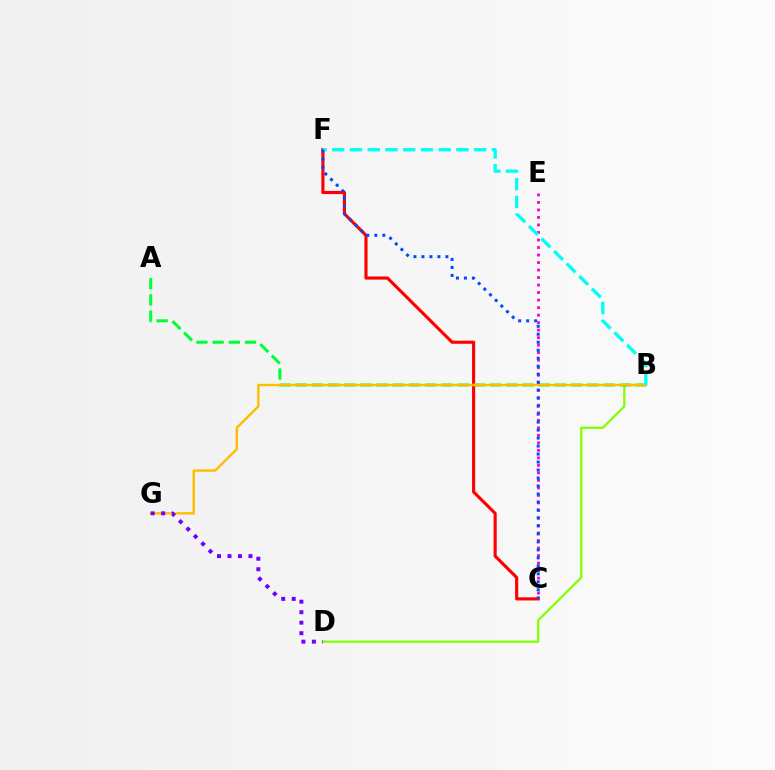{('C', 'F'): [{'color': '#ff0000', 'line_style': 'solid', 'thickness': 2.26}, {'color': '#004bff', 'line_style': 'dotted', 'thickness': 2.17}], ('C', 'E'): [{'color': '#ff00cf', 'line_style': 'dotted', 'thickness': 2.04}], ('B', 'D'): [{'color': '#84ff00', 'line_style': 'solid', 'thickness': 1.62}], ('A', 'B'): [{'color': '#00ff39', 'line_style': 'dashed', 'thickness': 2.2}], ('B', 'G'): [{'color': '#ffbd00', 'line_style': 'solid', 'thickness': 1.72}], ('D', 'G'): [{'color': '#7200ff', 'line_style': 'dotted', 'thickness': 2.85}], ('B', 'F'): [{'color': '#00fff6', 'line_style': 'dashed', 'thickness': 2.41}]}